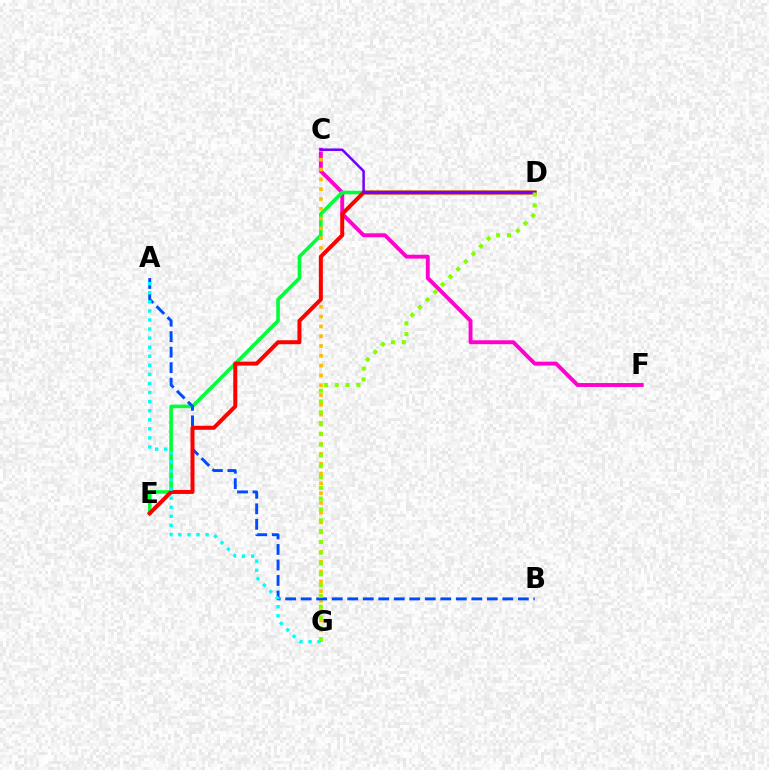{('C', 'F'): [{'color': '#ff00cf', 'line_style': 'solid', 'thickness': 2.81}], ('D', 'E'): [{'color': '#00ff39', 'line_style': 'solid', 'thickness': 2.59}, {'color': '#ff0000', 'line_style': 'solid', 'thickness': 2.88}], ('C', 'G'): [{'color': '#ffbd00', 'line_style': 'dotted', 'thickness': 2.66}], ('A', 'B'): [{'color': '#004bff', 'line_style': 'dashed', 'thickness': 2.11}], ('A', 'G'): [{'color': '#00fff6', 'line_style': 'dotted', 'thickness': 2.46}], ('C', 'D'): [{'color': '#7200ff', 'line_style': 'solid', 'thickness': 1.81}], ('D', 'G'): [{'color': '#84ff00', 'line_style': 'dotted', 'thickness': 2.93}]}